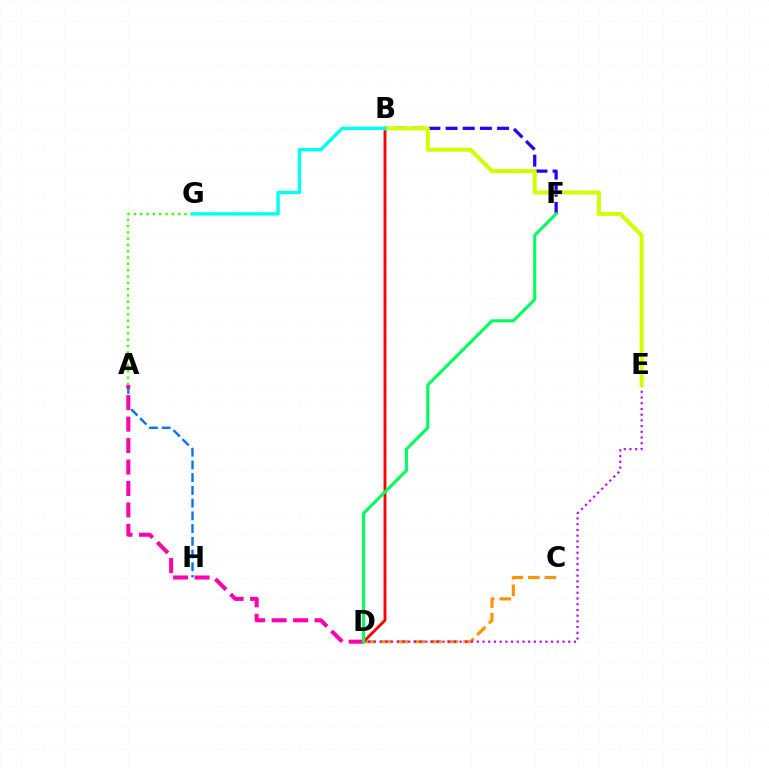{('C', 'D'): [{'color': '#ff9400', 'line_style': 'dashed', 'thickness': 2.26}], ('B', 'D'): [{'color': '#ff0000', 'line_style': 'solid', 'thickness': 2.08}], ('D', 'E'): [{'color': '#b900ff', 'line_style': 'dotted', 'thickness': 1.55}], ('B', 'F'): [{'color': '#2500ff', 'line_style': 'dashed', 'thickness': 2.33}], ('A', 'H'): [{'color': '#0074ff', 'line_style': 'dashed', 'thickness': 1.73}], ('A', 'G'): [{'color': '#3dff00', 'line_style': 'dotted', 'thickness': 1.72}], ('A', 'D'): [{'color': '#ff00ac', 'line_style': 'dashed', 'thickness': 2.92}], ('B', 'E'): [{'color': '#d1ff00', 'line_style': 'solid', 'thickness': 2.9}], ('B', 'G'): [{'color': '#00fff6', 'line_style': 'solid', 'thickness': 2.45}], ('D', 'F'): [{'color': '#00ff5c', 'line_style': 'solid', 'thickness': 2.22}]}